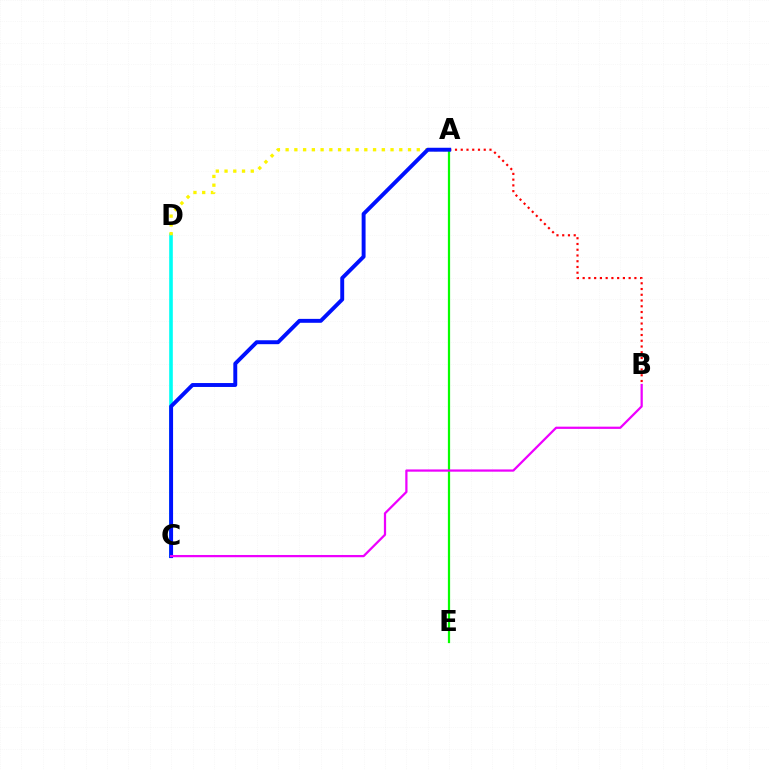{('C', 'D'): [{'color': '#00fff6', 'line_style': 'solid', 'thickness': 2.61}], ('A', 'E'): [{'color': '#08ff00', 'line_style': 'solid', 'thickness': 1.6}], ('A', 'B'): [{'color': '#ff0000', 'line_style': 'dotted', 'thickness': 1.56}], ('A', 'D'): [{'color': '#fcf500', 'line_style': 'dotted', 'thickness': 2.38}], ('A', 'C'): [{'color': '#0010ff', 'line_style': 'solid', 'thickness': 2.82}], ('B', 'C'): [{'color': '#ee00ff', 'line_style': 'solid', 'thickness': 1.62}]}